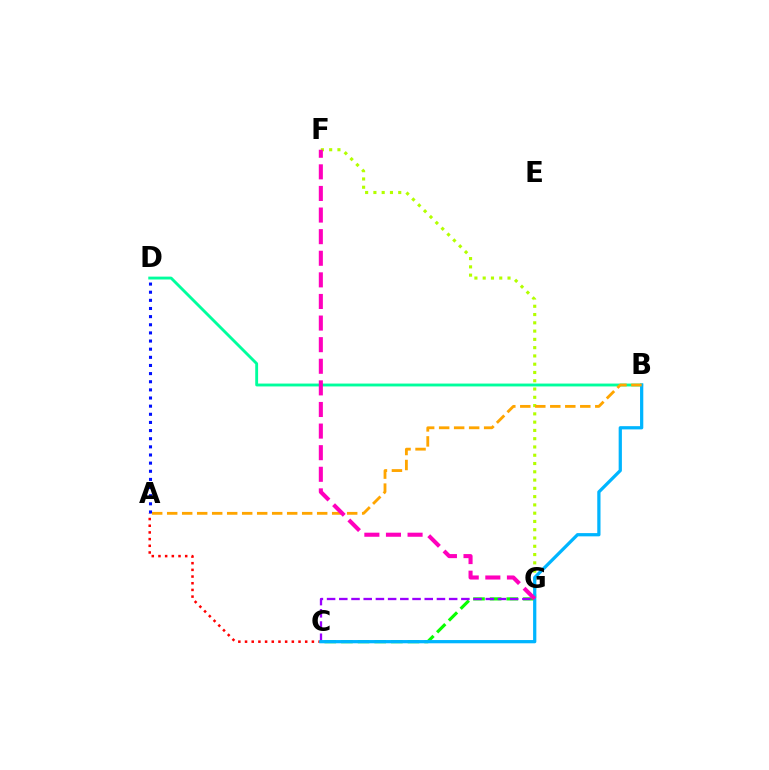{('F', 'G'): [{'color': '#b3ff00', 'line_style': 'dotted', 'thickness': 2.25}, {'color': '#ff00bd', 'line_style': 'dashed', 'thickness': 2.93}], ('C', 'G'): [{'color': '#08ff00', 'line_style': 'dashed', 'thickness': 2.26}, {'color': '#9b00ff', 'line_style': 'dashed', 'thickness': 1.66}], ('B', 'D'): [{'color': '#00ff9d', 'line_style': 'solid', 'thickness': 2.06}], ('A', 'C'): [{'color': '#ff0000', 'line_style': 'dotted', 'thickness': 1.82}], ('B', 'C'): [{'color': '#00b5ff', 'line_style': 'solid', 'thickness': 2.34}], ('A', 'B'): [{'color': '#ffa500', 'line_style': 'dashed', 'thickness': 2.04}], ('A', 'D'): [{'color': '#0010ff', 'line_style': 'dotted', 'thickness': 2.21}]}